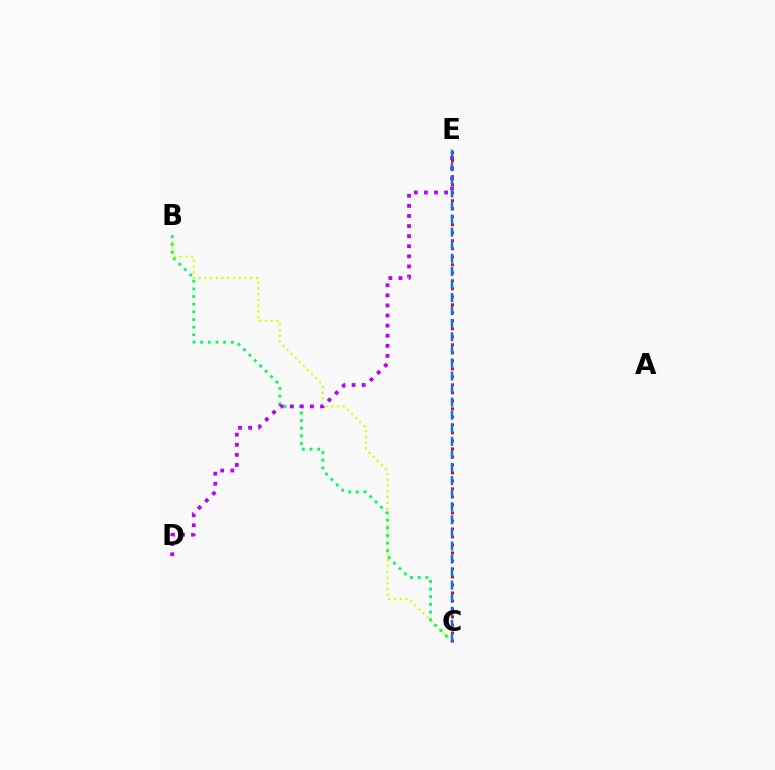{('B', 'C'): [{'color': '#d1ff00', 'line_style': 'dotted', 'thickness': 1.56}, {'color': '#00ff5c', 'line_style': 'dotted', 'thickness': 2.08}], ('D', 'E'): [{'color': '#b900ff', 'line_style': 'dotted', 'thickness': 2.74}], ('C', 'E'): [{'color': '#ff0000', 'line_style': 'dotted', 'thickness': 2.17}, {'color': '#0074ff', 'line_style': 'dashed', 'thickness': 1.78}]}